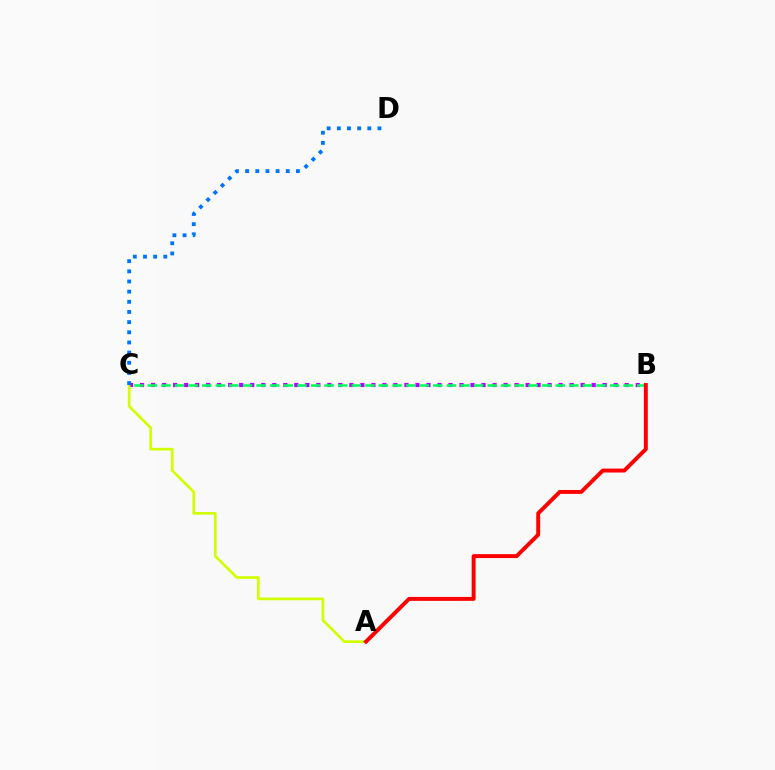{('B', 'C'): [{'color': '#b900ff', 'line_style': 'dotted', 'thickness': 2.99}, {'color': '#00ff5c', 'line_style': 'dashed', 'thickness': 1.85}], ('A', 'C'): [{'color': '#d1ff00', 'line_style': 'solid', 'thickness': 1.93}], ('C', 'D'): [{'color': '#0074ff', 'line_style': 'dotted', 'thickness': 2.76}], ('A', 'B'): [{'color': '#ff0000', 'line_style': 'solid', 'thickness': 2.83}]}